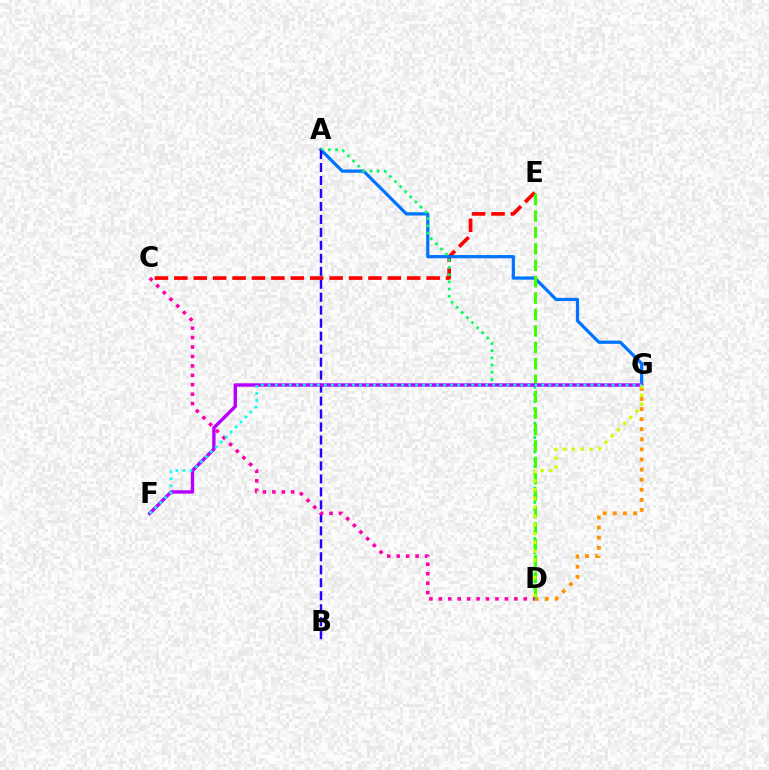{('C', 'E'): [{'color': '#ff0000', 'line_style': 'dashed', 'thickness': 2.64}], ('A', 'G'): [{'color': '#0074ff', 'line_style': 'solid', 'thickness': 2.32}], ('A', 'D'): [{'color': '#00ff5c', 'line_style': 'dotted', 'thickness': 1.96}], ('D', 'G'): [{'color': '#ff9400', 'line_style': 'dotted', 'thickness': 2.74}, {'color': '#d1ff00', 'line_style': 'dotted', 'thickness': 2.39}], ('D', 'E'): [{'color': '#3dff00', 'line_style': 'dashed', 'thickness': 2.23}], ('A', 'B'): [{'color': '#2500ff', 'line_style': 'dashed', 'thickness': 1.76}], ('F', 'G'): [{'color': '#b900ff', 'line_style': 'solid', 'thickness': 2.45}, {'color': '#00fff6', 'line_style': 'dotted', 'thickness': 1.91}], ('C', 'D'): [{'color': '#ff00ac', 'line_style': 'dotted', 'thickness': 2.56}]}